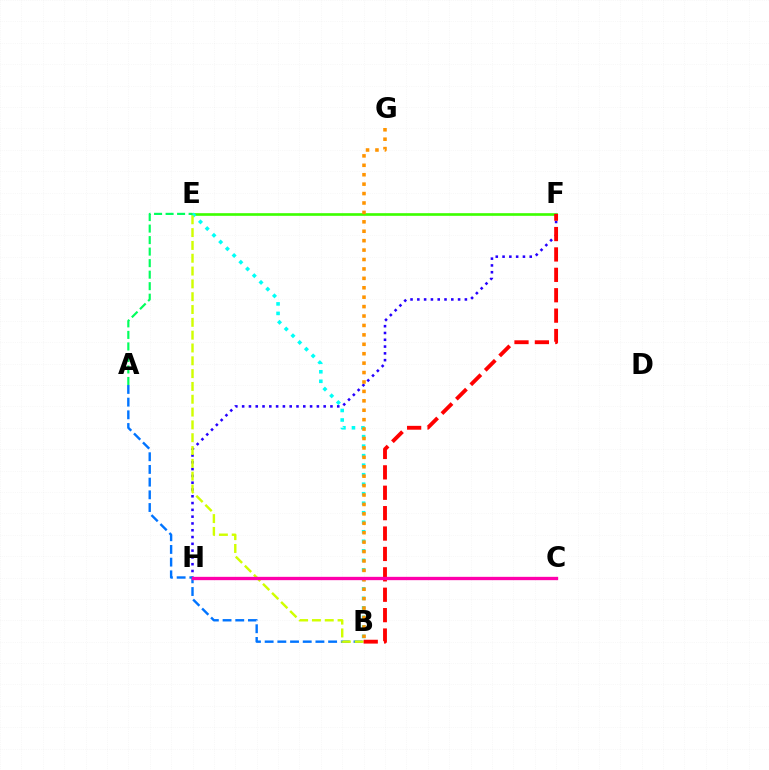{('E', 'F'): [{'color': '#3dff00', 'line_style': 'solid', 'thickness': 1.9}], ('F', 'H'): [{'color': '#2500ff', 'line_style': 'dotted', 'thickness': 1.85}], ('A', 'B'): [{'color': '#0074ff', 'line_style': 'dashed', 'thickness': 1.72}], ('B', 'E'): [{'color': '#00fff6', 'line_style': 'dotted', 'thickness': 2.58}, {'color': '#d1ff00', 'line_style': 'dashed', 'thickness': 1.74}], ('C', 'H'): [{'color': '#b900ff', 'line_style': 'dotted', 'thickness': 1.85}, {'color': '#ff00ac', 'line_style': 'solid', 'thickness': 2.39}], ('B', 'G'): [{'color': '#ff9400', 'line_style': 'dotted', 'thickness': 2.56}], ('B', 'F'): [{'color': '#ff0000', 'line_style': 'dashed', 'thickness': 2.77}], ('A', 'E'): [{'color': '#00ff5c', 'line_style': 'dashed', 'thickness': 1.56}]}